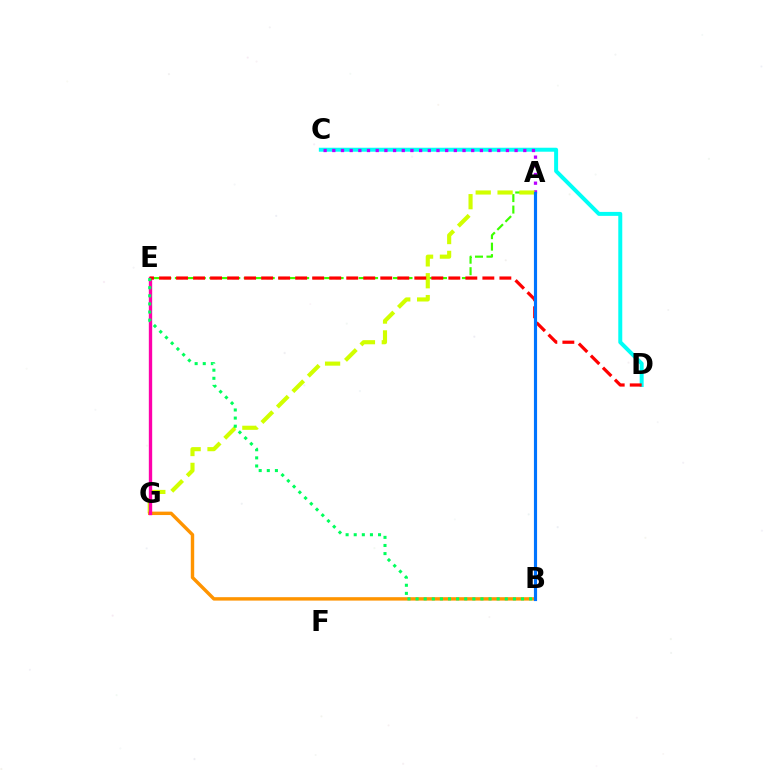{('A', 'E'): [{'color': '#3dff00', 'line_style': 'dashed', 'thickness': 1.56}], ('C', 'D'): [{'color': '#00fff6', 'line_style': 'solid', 'thickness': 2.86}], ('A', 'C'): [{'color': '#b900ff', 'line_style': 'dotted', 'thickness': 2.36}], ('A', 'G'): [{'color': '#d1ff00', 'line_style': 'dashed', 'thickness': 2.97}], ('E', 'G'): [{'color': '#2500ff', 'line_style': 'dashed', 'thickness': 1.85}, {'color': '#ff00ac', 'line_style': 'solid', 'thickness': 2.41}], ('B', 'G'): [{'color': '#ff9400', 'line_style': 'solid', 'thickness': 2.46}], ('D', 'E'): [{'color': '#ff0000', 'line_style': 'dashed', 'thickness': 2.31}], ('A', 'B'): [{'color': '#0074ff', 'line_style': 'solid', 'thickness': 2.27}], ('B', 'E'): [{'color': '#00ff5c', 'line_style': 'dotted', 'thickness': 2.2}]}